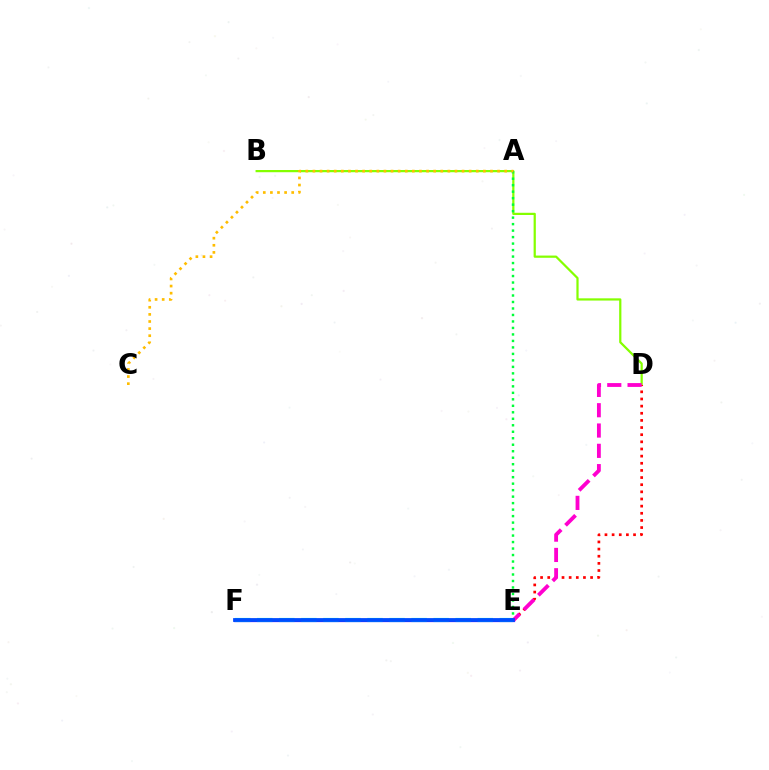{('B', 'D'): [{'color': '#84ff00', 'line_style': 'solid', 'thickness': 1.6}], ('D', 'E'): [{'color': '#ff0000', 'line_style': 'dotted', 'thickness': 1.94}, {'color': '#ff00cf', 'line_style': 'dashed', 'thickness': 2.76}], ('E', 'F'): [{'color': '#7200ff', 'line_style': 'solid', 'thickness': 2.34}, {'color': '#00fff6', 'line_style': 'dashed', 'thickness': 3.0}, {'color': '#004bff', 'line_style': 'solid', 'thickness': 2.72}], ('A', 'E'): [{'color': '#00ff39', 'line_style': 'dotted', 'thickness': 1.76}], ('A', 'C'): [{'color': '#ffbd00', 'line_style': 'dotted', 'thickness': 1.93}]}